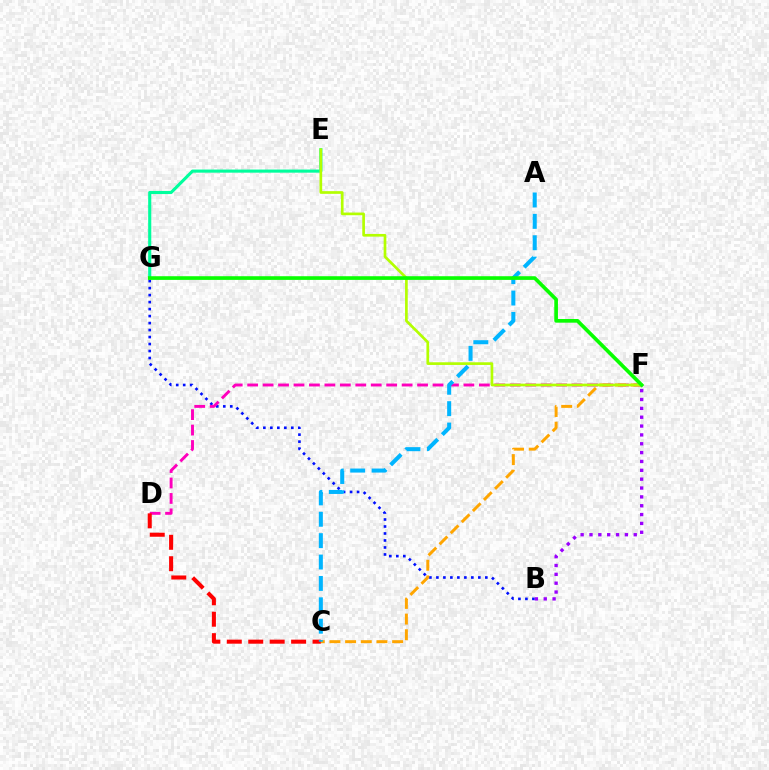{('E', 'G'): [{'color': '#00ff9d', 'line_style': 'solid', 'thickness': 2.24}], ('B', 'G'): [{'color': '#0010ff', 'line_style': 'dotted', 'thickness': 1.9}], ('D', 'F'): [{'color': '#ff00bd', 'line_style': 'dashed', 'thickness': 2.1}], ('C', 'F'): [{'color': '#ffa500', 'line_style': 'dashed', 'thickness': 2.13}], ('C', 'D'): [{'color': '#ff0000', 'line_style': 'dashed', 'thickness': 2.91}], ('A', 'C'): [{'color': '#00b5ff', 'line_style': 'dashed', 'thickness': 2.91}], ('E', 'F'): [{'color': '#b3ff00', 'line_style': 'solid', 'thickness': 1.93}], ('F', 'G'): [{'color': '#08ff00', 'line_style': 'solid', 'thickness': 2.64}], ('B', 'F'): [{'color': '#9b00ff', 'line_style': 'dotted', 'thickness': 2.41}]}